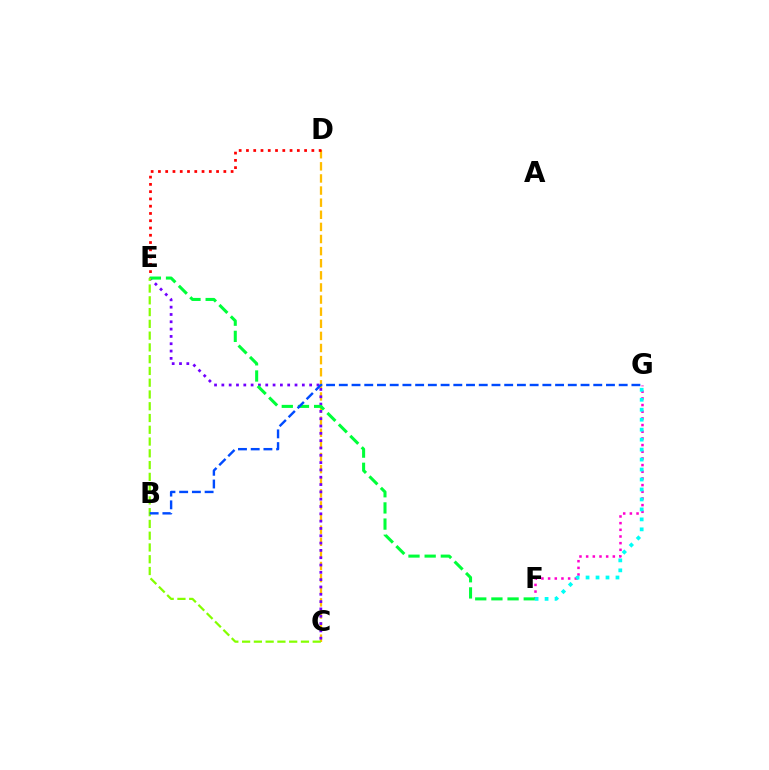{('C', 'D'): [{'color': '#ffbd00', 'line_style': 'dashed', 'thickness': 1.65}], ('F', 'G'): [{'color': '#ff00cf', 'line_style': 'dotted', 'thickness': 1.81}, {'color': '#00fff6', 'line_style': 'dotted', 'thickness': 2.71}], ('D', 'E'): [{'color': '#ff0000', 'line_style': 'dotted', 'thickness': 1.97}], ('C', 'E'): [{'color': '#7200ff', 'line_style': 'dotted', 'thickness': 1.99}, {'color': '#84ff00', 'line_style': 'dashed', 'thickness': 1.6}], ('E', 'F'): [{'color': '#00ff39', 'line_style': 'dashed', 'thickness': 2.2}], ('B', 'G'): [{'color': '#004bff', 'line_style': 'dashed', 'thickness': 1.73}]}